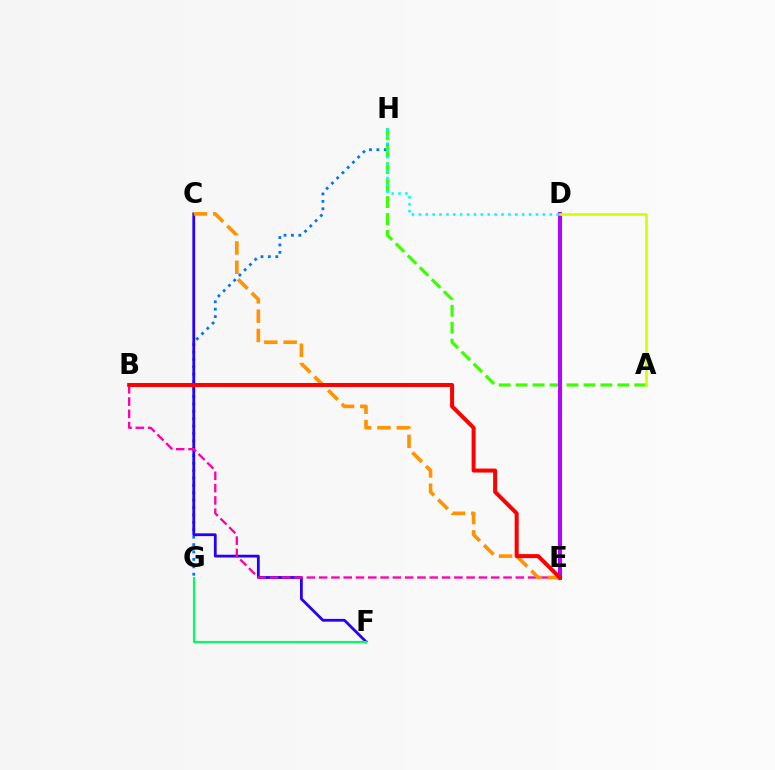{('G', 'H'): [{'color': '#0074ff', 'line_style': 'dotted', 'thickness': 2.01}], ('C', 'F'): [{'color': '#2500ff', 'line_style': 'solid', 'thickness': 2.0}], ('A', 'H'): [{'color': '#3dff00', 'line_style': 'dashed', 'thickness': 2.3}], ('F', 'G'): [{'color': '#00ff5c', 'line_style': 'solid', 'thickness': 1.54}], ('D', 'E'): [{'color': '#b900ff', 'line_style': 'solid', 'thickness': 2.86}], ('D', 'H'): [{'color': '#00fff6', 'line_style': 'dotted', 'thickness': 1.87}], ('A', 'D'): [{'color': '#d1ff00', 'line_style': 'solid', 'thickness': 1.89}], ('B', 'E'): [{'color': '#ff00ac', 'line_style': 'dashed', 'thickness': 1.67}, {'color': '#ff0000', 'line_style': 'solid', 'thickness': 2.89}], ('C', 'E'): [{'color': '#ff9400', 'line_style': 'dashed', 'thickness': 2.62}]}